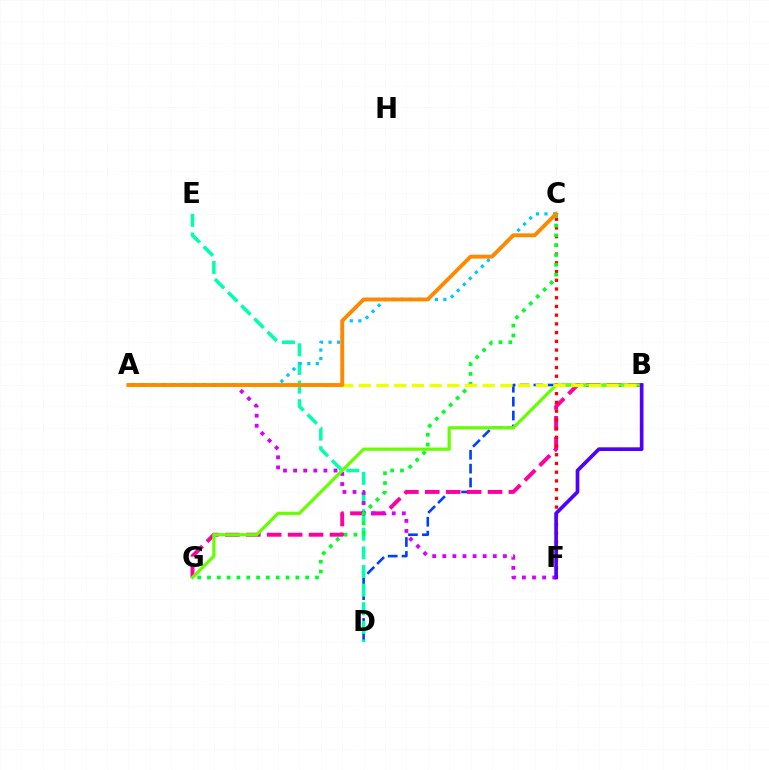{('B', 'D'): [{'color': '#003fff', 'line_style': 'dashed', 'thickness': 1.89}], ('D', 'E'): [{'color': '#00ffaf', 'line_style': 'dashed', 'thickness': 2.53}], ('B', 'G'): [{'color': '#ff00a0', 'line_style': 'dashed', 'thickness': 2.84}, {'color': '#66ff00', 'line_style': 'solid', 'thickness': 2.3}], ('C', 'F'): [{'color': '#ff0000', 'line_style': 'dotted', 'thickness': 2.37}], ('A', 'F'): [{'color': '#d600ff', 'line_style': 'dotted', 'thickness': 2.74}], ('A', 'C'): [{'color': '#00c7ff', 'line_style': 'dotted', 'thickness': 2.32}, {'color': '#ff8800', 'line_style': 'solid', 'thickness': 2.78}], ('C', 'G'): [{'color': '#00ff27', 'line_style': 'dotted', 'thickness': 2.67}], ('A', 'B'): [{'color': '#eeff00', 'line_style': 'dashed', 'thickness': 2.4}], ('B', 'F'): [{'color': '#4f00ff', 'line_style': 'solid', 'thickness': 2.65}]}